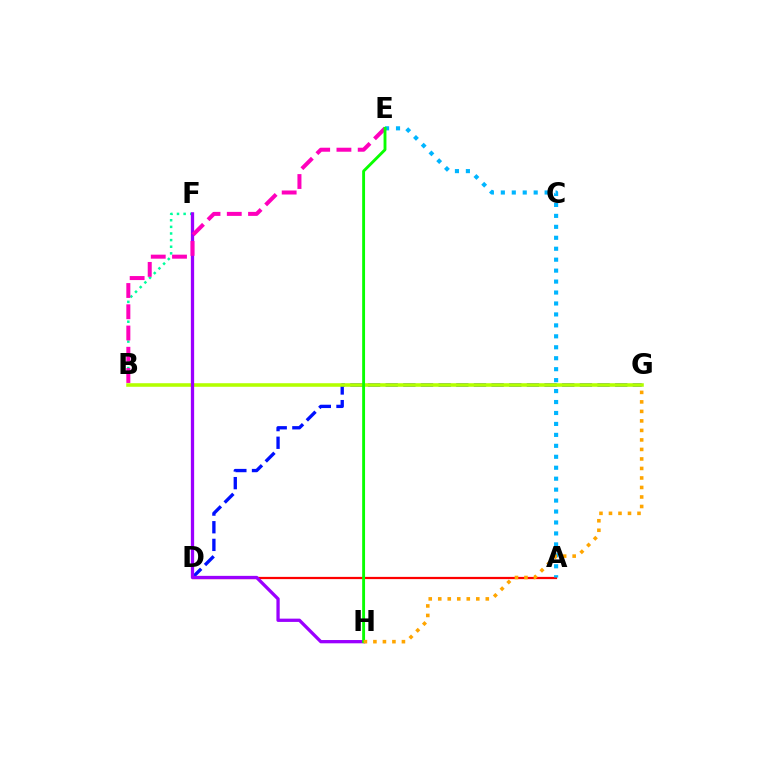{('D', 'G'): [{'color': '#0010ff', 'line_style': 'dashed', 'thickness': 2.4}], ('B', 'F'): [{'color': '#00ff9d', 'line_style': 'dotted', 'thickness': 1.8}], ('A', 'D'): [{'color': '#ff0000', 'line_style': 'solid', 'thickness': 1.61}], ('B', 'G'): [{'color': '#b3ff00', 'line_style': 'solid', 'thickness': 2.57}], ('A', 'E'): [{'color': '#00b5ff', 'line_style': 'dotted', 'thickness': 2.98}], ('F', 'H'): [{'color': '#9b00ff', 'line_style': 'solid', 'thickness': 2.36}], ('B', 'E'): [{'color': '#ff00bd', 'line_style': 'dashed', 'thickness': 2.89}], ('E', 'H'): [{'color': '#08ff00', 'line_style': 'solid', 'thickness': 2.07}], ('G', 'H'): [{'color': '#ffa500', 'line_style': 'dotted', 'thickness': 2.58}]}